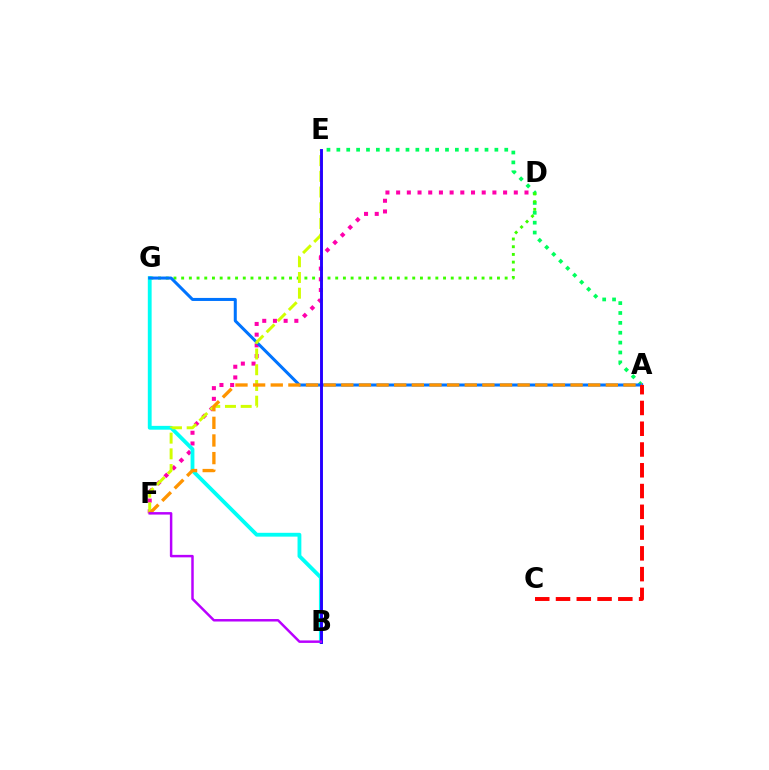{('A', 'E'): [{'color': '#00ff5c', 'line_style': 'dotted', 'thickness': 2.68}], ('D', 'G'): [{'color': '#3dff00', 'line_style': 'dotted', 'thickness': 2.09}], ('D', 'F'): [{'color': '#ff00ac', 'line_style': 'dotted', 'thickness': 2.91}], ('B', 'G'): [{'color': '#00fff6', 'line_style': 'solid', 'thickness': 2.75}], ('A', 'G'): [{'color': '#0074ff', 'line_style': 'solid', 'thickness': 2.18}], ('E', 'F'): [{'color': '#d1ff00', 'line_style': 'dashed', 'thickness': 2.13}], ('B', 'E'): [{'color': '#2500ff', 'line_style': 'solid', 'thickness': 2.09}], ('A', 'F'): [{'color': '#ff9400', 'line_style': 'dashed', 'thickness': 2.4}], ('B', 'F'): [{'color': '#b900ff', 'line_style': 'solid', 'thickness': 1.78}], ('A', 'C'): [{'color': '#ff0000', 'line_style': 'dashed', 'thickness': 2.82}]}